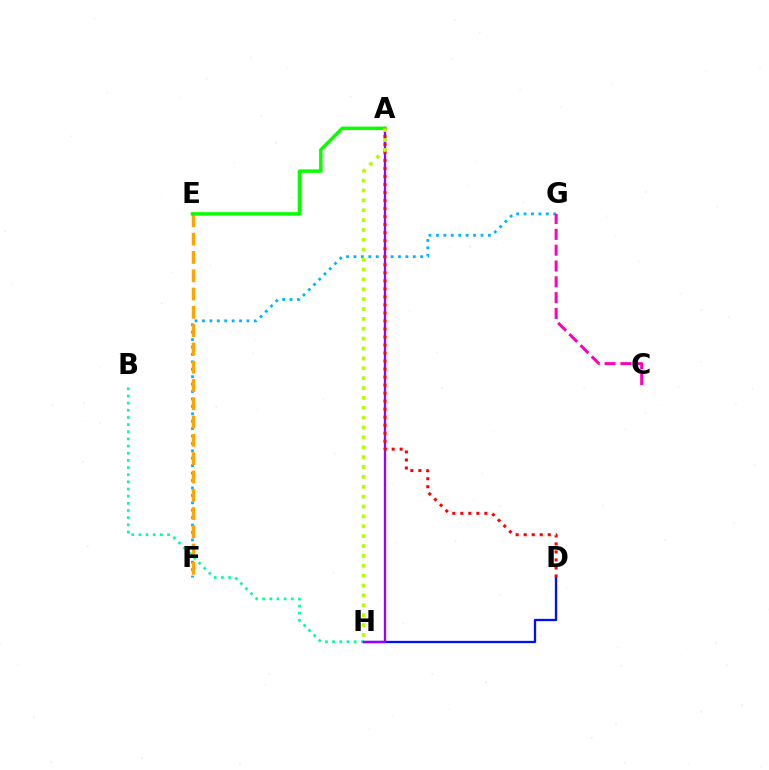{('B', 'H'): [{'color': '#00ff9d', 'line_style': 'dotted', 'thickness': 1.95}], ('F', 'G'): [{'color': '#00b5ff', 'line_style': 'dotted', 'thickness': 2.02}], ('D', 'H'): [{'color': '#0010ff', 'line_style': 'solid', 'thickness': 1.66}], ('E', 'F'): [{'color': '#ffa500', 'line_style': 'dashed', 'thickness': 2.48}], ('A', 'H'): [{'color': '#9b00ff', 'line_style': 'solid', 'thickness': 1.67}, {'color': '#b3ff00', 'line_style': 'dotted', 'thickness': 2.68}], ('A', 'E'): [{'color': '#08ff00', 'line_style': 'solid', 'thickness': 2.5}], ('C', 'G'): [{'color': '#ff00bd', 'line_style': 'dashed', 'thickness': 2.15}], ('A', 'D'): [{'color': '#ff0000', 'line_style': 'dotted', 'thickness': 2.18}]}